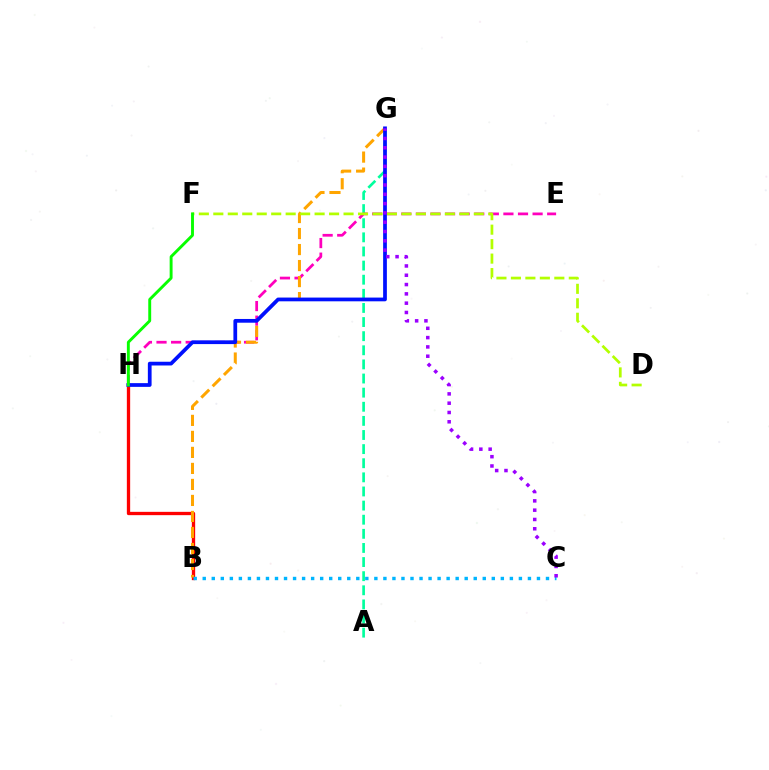{('A', 'G'): [{'color': '#00ff9d', 'line_style': 'dashed', 'thickness': 1.92}], ('E', 'H'): [{'color': '#ff00bd', 'line_style': 'dashed', 'thickness': 1.98}], ('B', 'H'): [{'color': '#ff0000', 'line_style': 'solid', 'thickness': 2.39}], ('B', 'G'): [{'color': '#ffa500', 'line_style': 'dashed', 'thickness': 2.18}], ('D', 'F'): [{'color': '#b3ff00', 'line_style': 'dashed', 'thickness': 1.97}], ('B', 'C'): [{'color': '#00b5ff', 'line_style': 'dotted', 'thickness': 2.45}], ('G', 'H'): [{'color': '#0010ff', 'line_style': 'solid', 'thickness': 2.69}], ('C', 'G'): [{'color': '#9b00ff', 'line_style': 'dotted', 'thickness': 2.53}], ('F', 'H'): [{'color': '#08ff00', 'line_style': 'solid', 'thickness': 2.1}]}